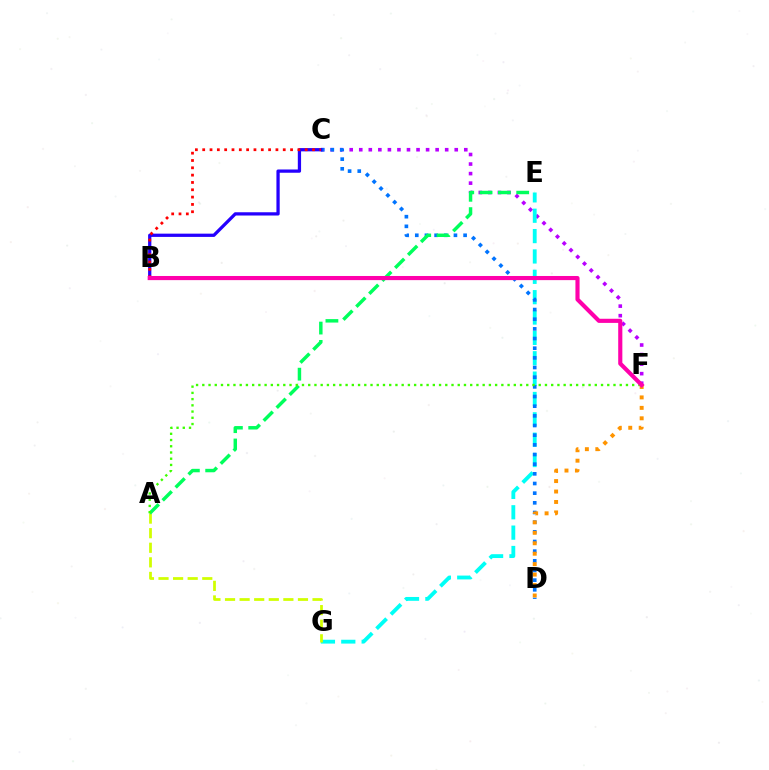{('C', 'F'): [{'color': '#b900ff', 'line_style': 'dotted', 'thickness': 2.59}], ('E', 'G'): [{'color': '#00fff6', 'line_style': 'dashed', 'thickness': 2.77}], ('A', 'G'): [{'color': '#d1ff00', 'line_style': 'dashed', 'thickness': 1.98}], ('C', 'D'): [{'color': '#0074ff', 'line_style': 'dotted', 'thickness': 2.63}], ('D', 'F'): [{'color': '#ff9400', 'line_style': 'dotted', 'thickness': 2.84}], ('B', 'C'): [{'color': '#2500ff', 'line_style': 'solid', 'thickness': 2.35}, {'color': '#ff0000', 'line_style': 'dotted', 'thickness': 1.99}], ('A', 'E'): [{'color': '#00ff5c', 'line_style': 'dashed', 'thickness': 2.49}], ('A', 'F'): [{'color': '#3dff00', 'line_style': 'dotted', 'thickness': 1.69}], ('B', 'F'): [{'color': '#ff00ac', 'line_style': 'solid', 'thickness': 2.98}]}